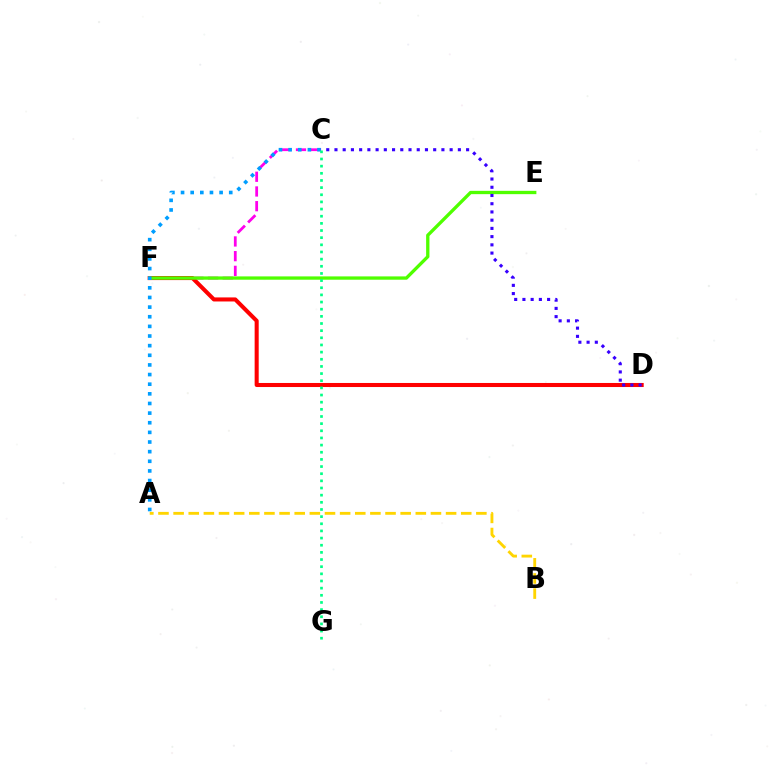{('C', 'F'): [{'color': '#ff00ed', 'line_style': 'dashed', 'thickness': 2.0}], ('D', 'F'): [{'color': '#ff0000', 'line_style': 'solid', 'thickness': 2.92}], ('E', 'F'): [{'color': '#4fff00', 'line_style': 'solid', 'thickness': 2.38}], ('A', 'B'): [{'color': '#ffd500', 'line_style': 'dashed', 'thickness': 2.06}], ('A', 'C'): [{'color': '#009eff', 'line_style': 'dotted', 'thickness': 2.62}], ('C', 'D'): [{'color': '#3700ff', 'line_style': 'dotted', 'thickness': 2.24}], ('C', 'G'): [{'color': '#00ff86', 'line_style': 'dotted', 'thickness': 1.94}]}